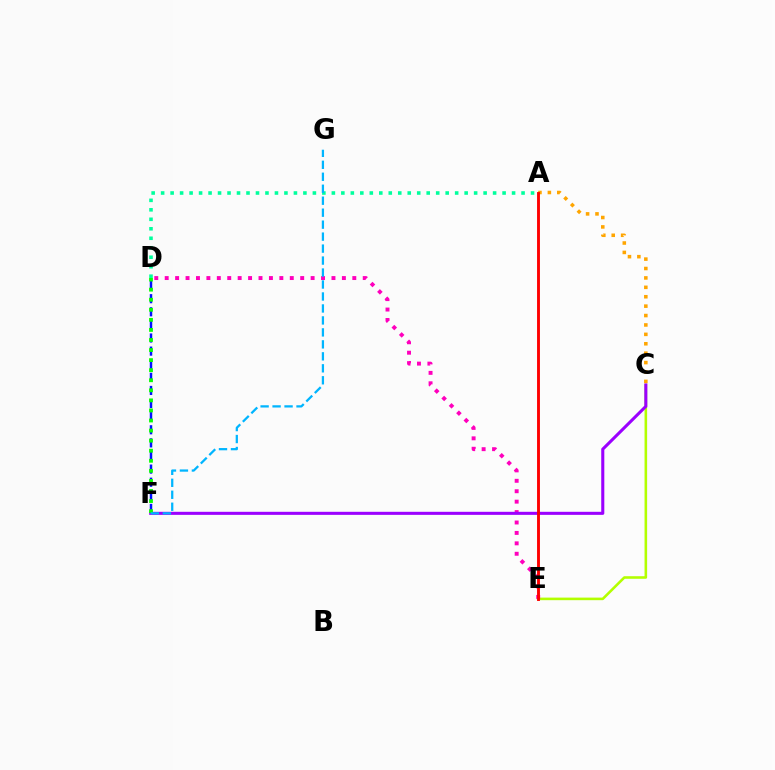{('C', 'E'): [{'color': '#b3ff00', 'line_style': 'solid', 'thickness': 1.86}], ('D', 'F'): [{'color': '#0010ff', 'line_style': 'dashed', 'thickness': 1.78}, {'color': '#08ff00', 'line_style': 'dotted', 'thickness': 2.73}], ('A', 'C'): [{'color': '#ffa500', 'line_style': 'dotted', 'thickness': 2.56}], ('D', 'E'): [{'color': '#ff00bd', 'line_style': 'dotted', 'thickness': 2.83}], ('C', 'F'): [{'color': '#9b00ff', 'line_style': 'solid', 'thickness': 2.2}], ('A', 'E'): [{'color': '#ff0000', 'line_style': 'solid', 'thickness': 2.08}], ('A', 'D'): [{'color': '#00ff9d', 'line_style': 'dotted', 'thickness': 2.58}], ('F', 'G'): [{'color': '#00b5ff', 'line_style': 'dashed', 'thickness': 1.63}]}